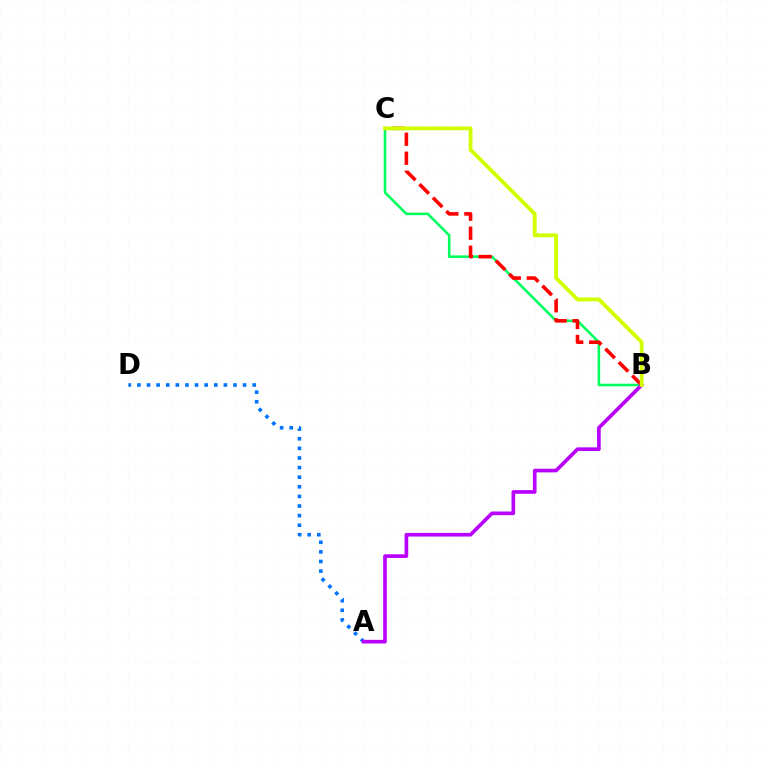{('B', 'C'): [{'color': '#00ff5c', 'line_style': 'solid', 'thickness': 1.85}, {'color': '#ff0000', 'line_style': 'dashed', 'thickness': 2.58}, {'color': '#d1ff00', 'line_style': 'solid', 'thickness': 2.77}], ('A', 'D'): [{'color': '#0074ff', 'line_style': 'dotted', 'thickness': 2.61}], ('A', 'B'): [{'color': '#b900ff', 'line_style': 'solid', 'thickness': 2.63}]}